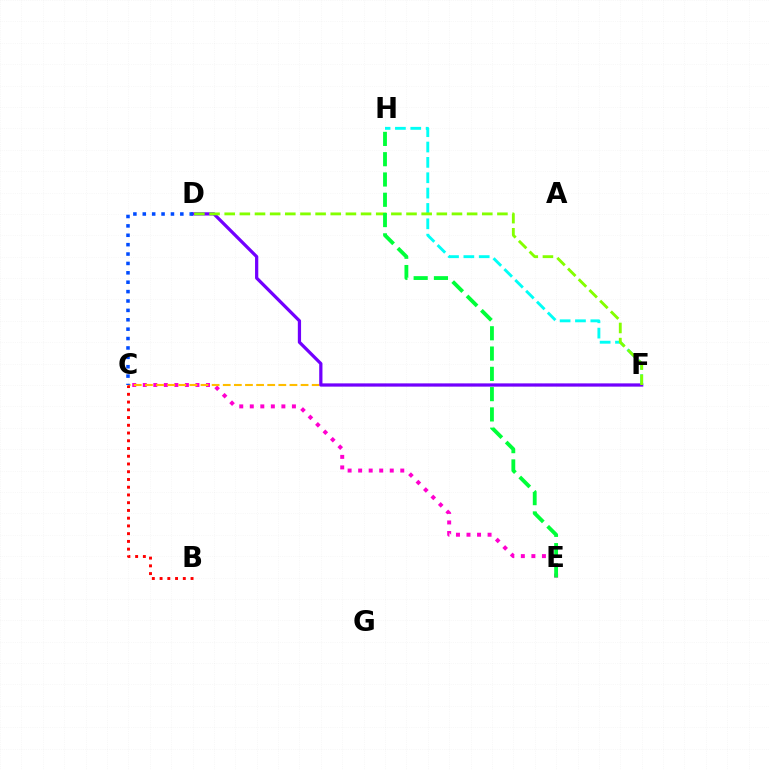{('F', 'H'): [{'color': '#00fff6', 'line_style': 'dashed', 'thickness': 2.09}], ('C', 'E'): [{'color': '#ff00cf', 'line_style': 'dotted', 'thickness': 2.86}], ('C', 'F'): [{'color': '#ffbd00', 'line_style': 'dashed', 'thickness': 1.51}], ('D', 'F'): [{'color': '#7200ff', 'line_style': 'solid', 'thickness': 2.33}, {'color': '#84ff00', 'line_style': 'dashed', 'thickness': 2.06}], ('E', 'H'): [{'color': '#00ff39', 'line_style': 'dashed', 'thickness': 2.76}], ('C', 'D'): [{'color': '#004bff', 'line_style': 'dotted', 'thickness': 2.55}], ('B', 'C'): [{'color': '#ff0000', 'line_style': 'dotted', 'thickness': 2.1}]}